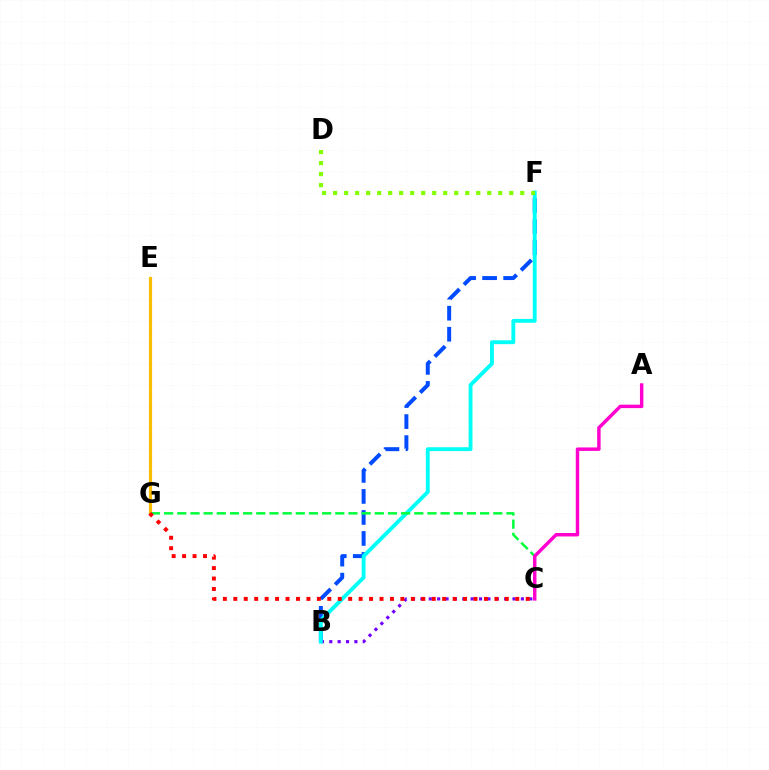{('B', 'C'): [{'color': '#7200ff', 'line_style': 'dotted', 'thickness': 2.27}], ('E', 'G'): [{'color': '#ffbd00', 'line_style': 'solid', 'thickness': 2.27}], ('B', 'F'): [{'color': '#004bff', 'line_style': 'dashed', 'thickness': 2.86}, {'color': '#00fff6', 'line_style': 'solid', 'thickness': 2.78}], ('C', 'G'): [{'color': '#00ff39', 'line_style': 'dashed', 'thickness': 1.79}, {'color': '#ff0000', 'line_style': 'dotted', 'thickness': 2.84}], ('A', 'C'): [{'color': '#ff00cf', 'line_style': 'solid', 'thickness': 2.49}], ('D', 'F'): [{'color': '#84ff00', 'line_style': 'dotted', 'thickness': 2.99}]}